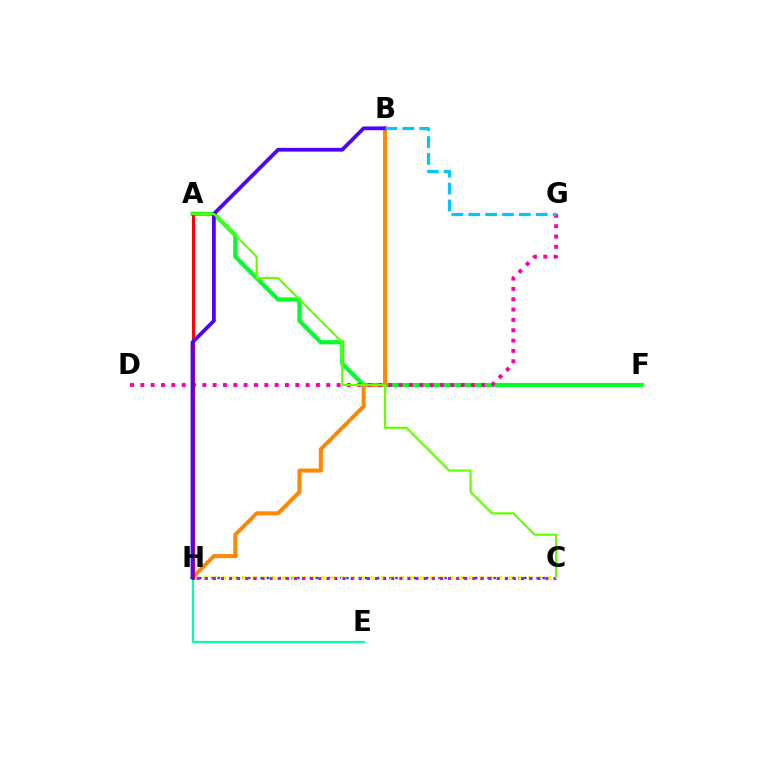{('C', 'H'): [{'color': '#003fff', 'line_style': 'dotted', 'thickness': 1.67}, {'color': '#eeff00', 'line_style': 'dotted', 'thickness': 2.68}, {'color': '#d600ff', 'line_style': 'dotted', 'thickness': 2.2}], ('A', 'F'): [{'color': '#00ff27', 'line_style': 'solid', 'thickness': 2.96}], ('B', 'H'): [{'color': '#ff8800', 'line_style': 'solid', 'thickness': 2.88}, {'color': '#4f00ff', 'line_style': 'solid', 'thickness': 2.71}], ('E', 'H'): [{'color': '#00ffaf', 'line_style': 'solid', 'thickness': 1.56}], ('D', 'G'): [{'color': '#ff00a0', 'line_style': 'dotted', 'thickness': 2.81}], ('A', 'H'): [{'color': '#ff0000', 'line_style': 'solid', 'thickness': 2.13}], ('A', 'C'): [{'color': '#66ff00', 'line_style': 'solid', 'thickness': 1.57}], ('B', 'G'): [{'color': '#00c7ff', 'line_style': 'dashed', 'thickness': 2.29}]}